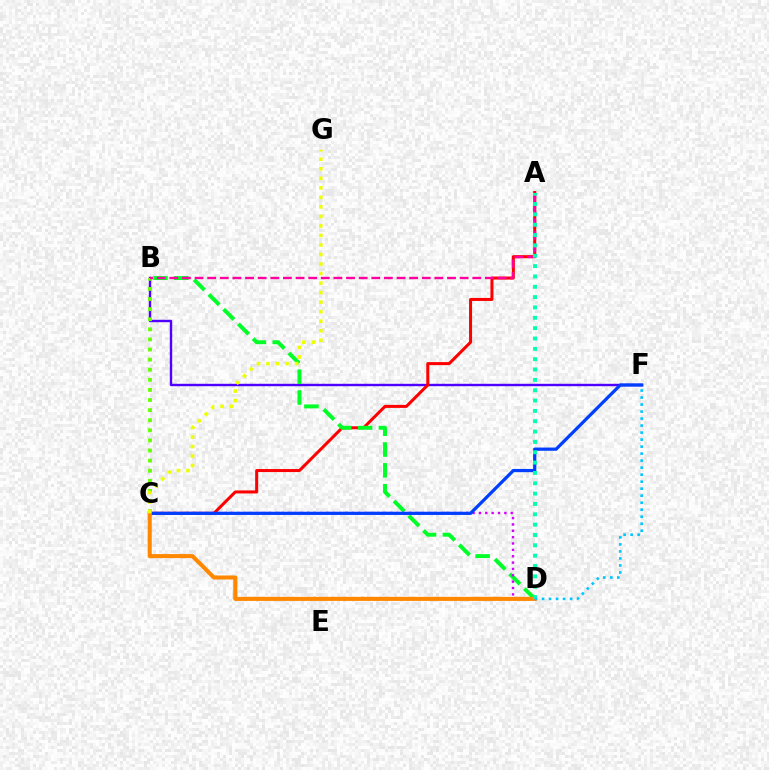{('B', 'F'): [{'color': '#4f00ff', 'line_style': 'solid', 'thickness': 1.74}], ('A', 'C'): [{'color': '#ff0000', 'line_style': 'solid', 'thickness': 2.17}], ('B', 'C'): [{'color': '#66ff00', 'line_style': 'dotted', 'thickness': 2.74}], ('B', 'D'): [{'color': '#00ff27', 'line_style': 'dashed', 'thickness': 2.83}], ('C', 'D'): [{'color': '#d600ff', 'line_style': 'dotted', 'thickness': 1.73}, {'color': '#ff8800', 'line_style': 'solid', 'thickness': 2.92}], ('A', 'B'): [{'color': '#ff00a0', 'line_style': 'dashed', 'thickness': 1.71}], ('C', 'F'): [{'color': '#003fff', 'line_style': 'solid', 'thickness': 2.32}], ('A', 'D'): [{'color': '#00ffaf', 'line_style': 'dotted', 'thickness': 2.81}], ('D', 'F'): [{'color': '#00c7ff', 'line_style': 'dotted', 'thickness': 1.9}], ('C', 'G'): [{'color': '#eeff00', 'line_style': 'dotted', 'thickness': 2.59}]}